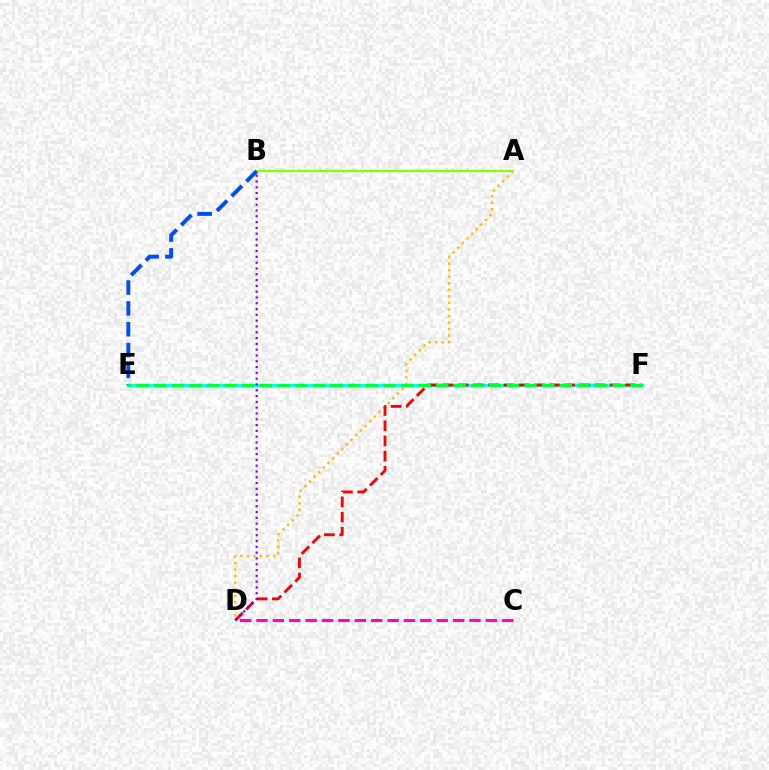{('A', 'D'): [{'color': '#ffbd00', 'line_style': 'dotted', 'thickness': 1.78}], ('A', 'B'): [{'color': '#84ff00', 'line_style': 'solid', 'thickness': 1.58}], ('C', 'D'): [{'color': '#ff00cf', 'line_style': 'dashed', 'thickness': 2.23}], ('E', 'F'): [{'color': '#00fff6', 'line_style': 'solid', 'thickness': 2.37}, {'color': '#00ff39', 'line_style': 'dashed', 'thickness': 2.4}], ('B', 'E'): [{'color': '#004bff', 'line_style': 'dashed', 'thickness': 2.83}], ('D', 'F'): [{'color': '#ff0000', 'line_style': 'dashed', 'thickness': 2.07}], ('B', 'D'): [{'color': '#7200ff', 'line_style': 'dotted', 'thickness': 1.58}]}